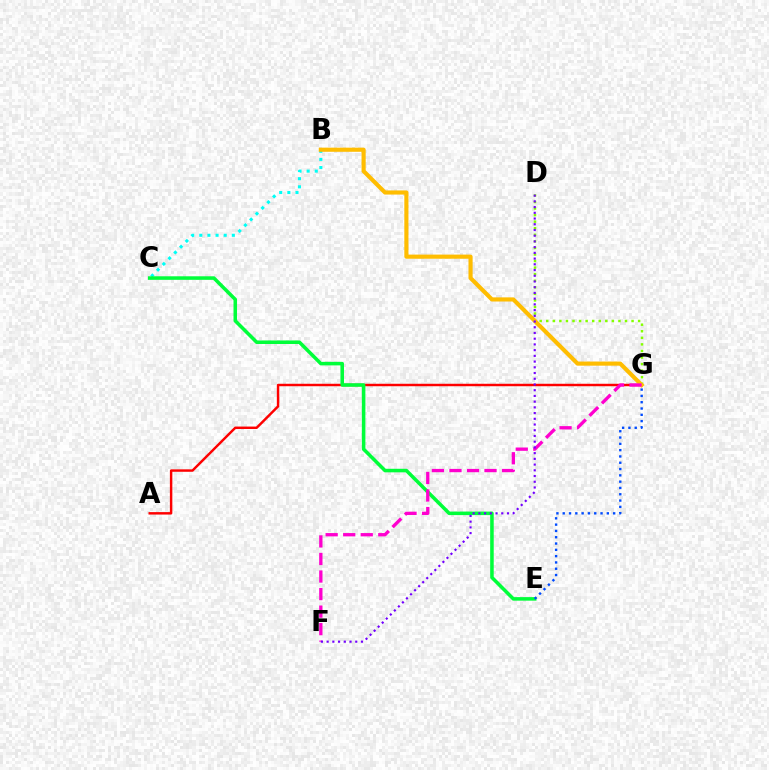{('D', 'G'): [{'color': '#84ff00', 'line_style': 'dotted', 'thickness': 1.78}], ('A', 'G'): [{'color': '#ff0000', 'line_style': 'solid', 'thickness': 1.76}], ('B', 'C'): [{'color': '#00fff6', 'line_style': 'dotted', 'thickness': 2.21}], ('B', 'G'): [{'color': '#ffbd00', 'line_style': 'solid', 'thickness': 2.98}], ('C', 'E'): [{'color': '#00ff39', 'line_style': 'solid', 'thickness': 2.55}], ('E', 'G'): [{'color': '#004bff', 'line_style': 'dotted', 'thickness': 1.71}], ('F', 'G'): [{'color': '#ff00cf', 'line_style': 'dashed', 'thickness': 2.38}], ('D', 'F'): [{'color': '#7200ff', 'line_style': 'dotted', 'thickness': 1.55}]}